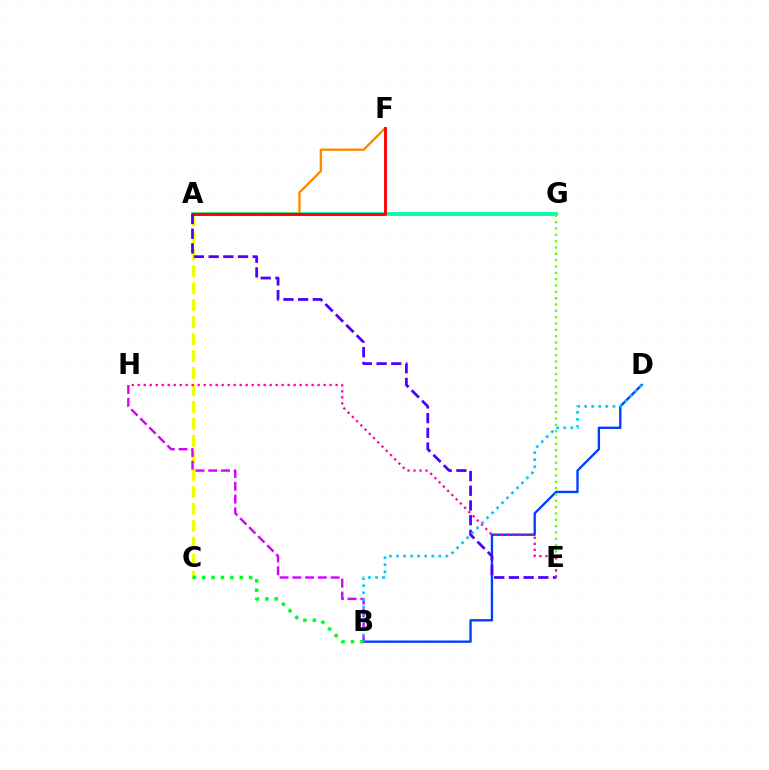{('A', 'G'): [{'color': '#00ffaf', 'line_style': 'solid', 'thickness': 2.78}], ('A', 'C'): [{'color': '#eeff00', 'line_style': 'dashed', 'thickness': 2.3}], ('A', 'F'): [{'color': '#ff8800', 'line_style': 'solid', 'thickness': 1.67}, {'color': '#ff0000', 'line_style': 'solid', 'thickness': 2.06}], ('B', 'D'): [{'color': '#003fff', 'line_style': 'solid', 'thickness': 1.7}, {'color': '#00c7ff', 'line_style': 'dotted', 'thickness': 1.92}], ('B', 'H'): [{'color': '#d600ff', 'line_style': 'dashed', 'thickness': 1.73}], ('B', 'C'): [{'color': '#00ff27', 'line_style': 'dotted', 'thickness': 2.55}], ('E', 'G'): [{'color': '#66ff00', 'line_style': 'dotted', 'thickness': 1.72}], ('A', 'E'): [{'color': '#4f00ff', 'line_style': 'dashed', 'thickness': 2.0}], ('E', 'H'): [{'color': '#ff00a0', 'line_style': 'dotted', 'thickness': 1.63}]}